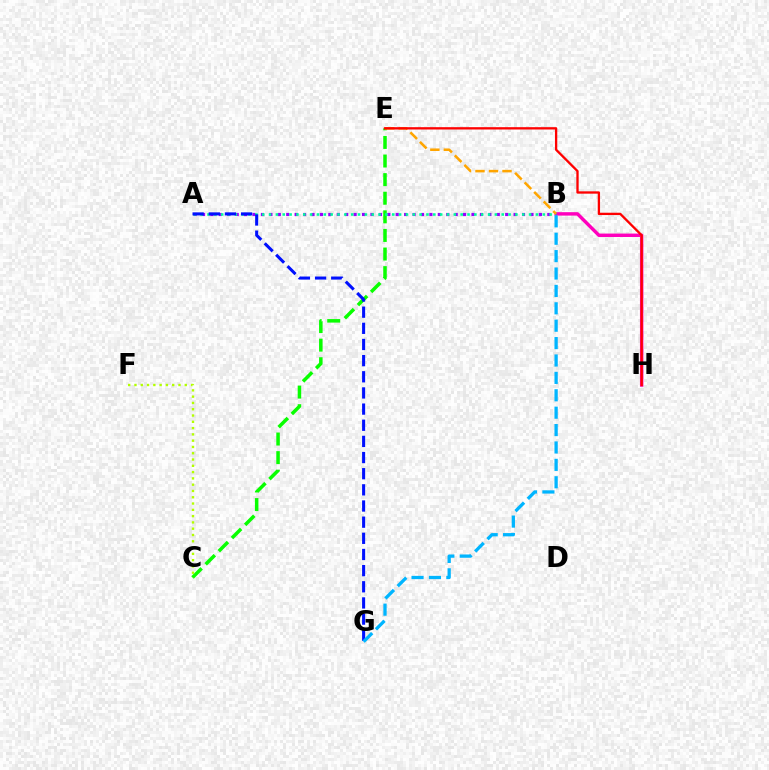{('C', 'E'): [{'color': '#08ff00', 'line_style': 'dashed', 'thickness': 2.53}], ('B', 'H'): [{'color': '#ff00bd', 'line_style': 'solid', 'thickness': 2.47}], ('A', 'B'): [{'color': '#9b00ff', 'line_style': 'dotted', 'thickness': 2.29}, {'color': '#00ff9d', 'line_style': 'dotted', 'thickness': 1.86}], ('B', 'E'): [{'color': '#ffa500', 'line_style': 'dashed', 'thickness': 1.83}], ('C', 'F'): [{'color': '#b3ff00', 'line_style': 'dotted', 'thickness': 1.71}], ('E', 'H'): [{'color': '#ff0000', 'line_style': 'solid', 'thickness': 1.67}], ('A', 'G'): [{'color': '#0010ff', 'line_style': 'dashed', 'thickness': 2.19}], ('B', 'G'): [{'color': '#00b5ff', 'line_style': 'dashed', 'thickness': 2.36}]}